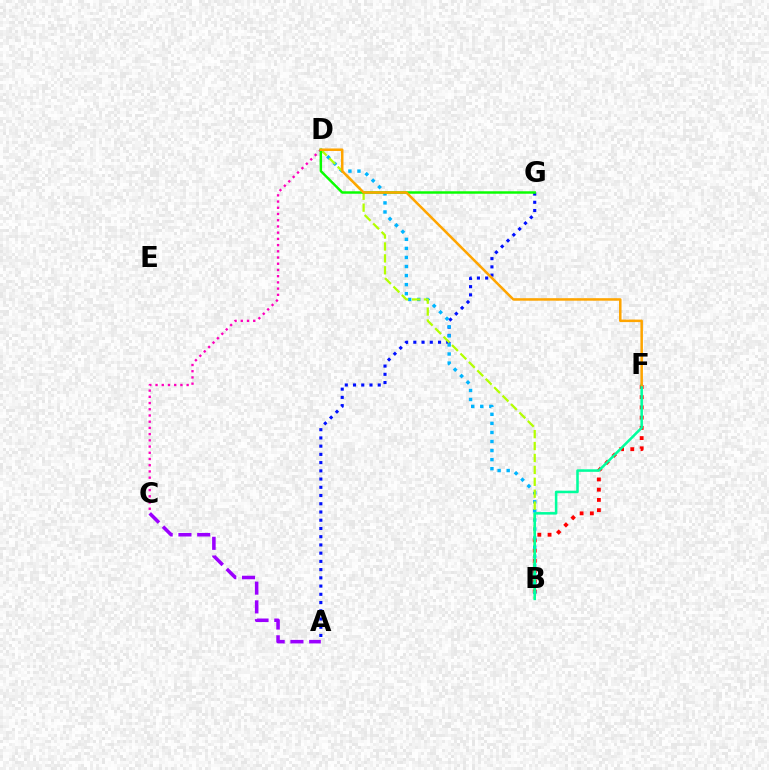{('B', 'F'): [{'color': '#ff0000', 'line_style': 'dotted', 'thickness': 2.78}, {'color': '#00ff9d', 'line_style': 'solid', 'thickness': 1.83}], ('A', 'G'): [{'color': '#0010ff', 'line_style': 'dotted', 'thickness': 2.24}], ('C', 'D'): [{'color': '#ff00bd', 'line_style': 'dotted', 'thickness': 1.69}], ('B', 'D'): [{'color': '#00b5ff', 'line_style': 'dotted', 'thickness': 2.46}, {'color': '#b3ff00', 'line_style': 'dashed', 'thickness': 1.62}], ('D', 'G'): [{'color': '#08ff00', 'line_style': 'solid', 'thickness': 1.78}], ('A', 'C'): [{'color': '#9b00ff', 'line_style': 'dashed', 'thickness': 2.55}], ('D', 'F'): [{'color': '#ffa500', 'line_style': 'solid', 'thickness': 1.81}]}